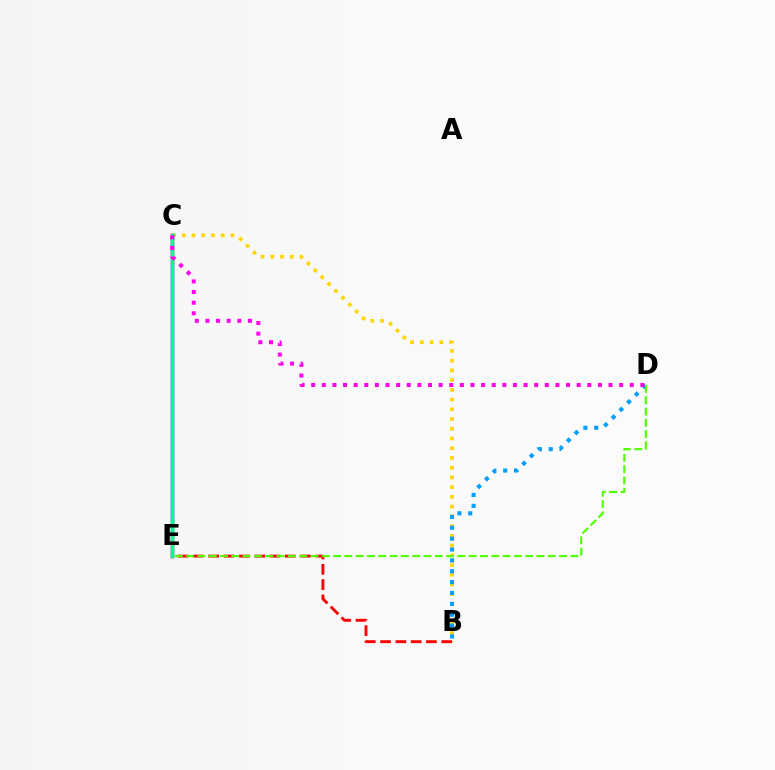{('B', 'C'): [{'color': '#ffd500', 'line_style': 'dotted', 'thickness': 2.64}], ('B', 'E'): [{'color': '#ff0000', 'line_style': 'dashed', 'thickness': 2.08}], ('C', 'E'): [{'color': '#3700ff', 'line_style': 'solid', 'thickness': 2.5}, {'color': '#00ff86', 'line_style': 'solid', 'thickness': 2.51}], ('B', 'D'): [{'color': '#009eff', 'line_style': 'dotted', 'thickness': 2.95}], ('D', 'E'): [{'color': '#4fff00', 'line_style': 'dashed', 'thickness': 1.54}], ('C', 'D'): [{'color': '#ff00ed', 'line_style': 'dotted', 'thickness': 2.89}]}